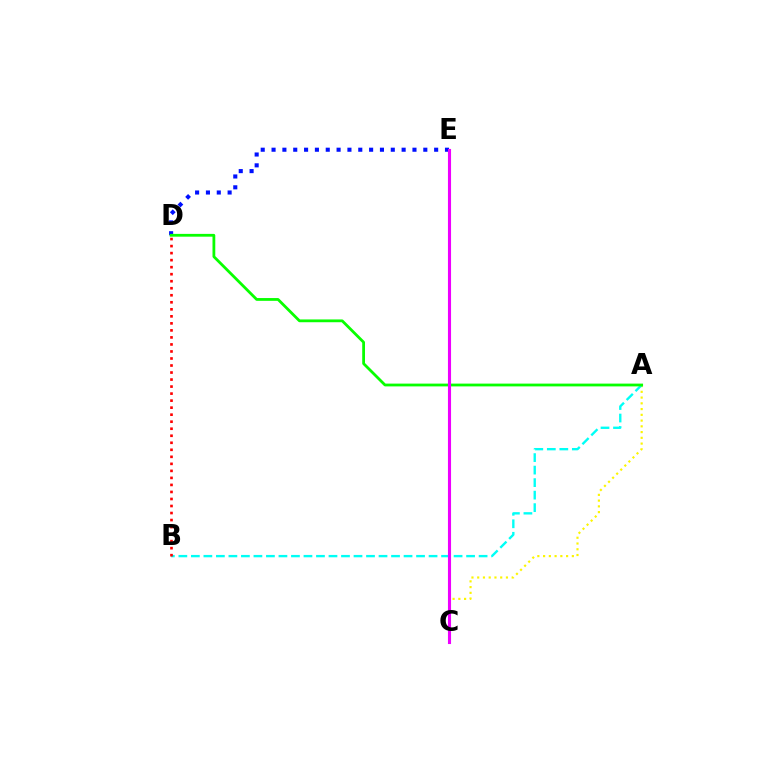{('A', 'C'): [{'color': '#fcf500', 'line_style': 'dotted', 'thickness': 1.56}], ('D', 'E'): [{'color': '#0010ff', 'line_style': 'dotted', 'thickness': 2.95}], ('A', 'B'): [{'color': '#00fff6', 'line_style': 'dashed', 'thickness': 1.7}], ('B', 'D'): [{'color': '#ff0000', 'line_style': 'dotted', 'thickness': 1.91}], ('A', 'D'): [{'color': '#08ff00', 'line_style': 'solid', 'thickness': 2.01}], ('C', 'E'): [{'color': '#ee00ff', 'line_style': 'solid', 'thickness': 2.23}]}